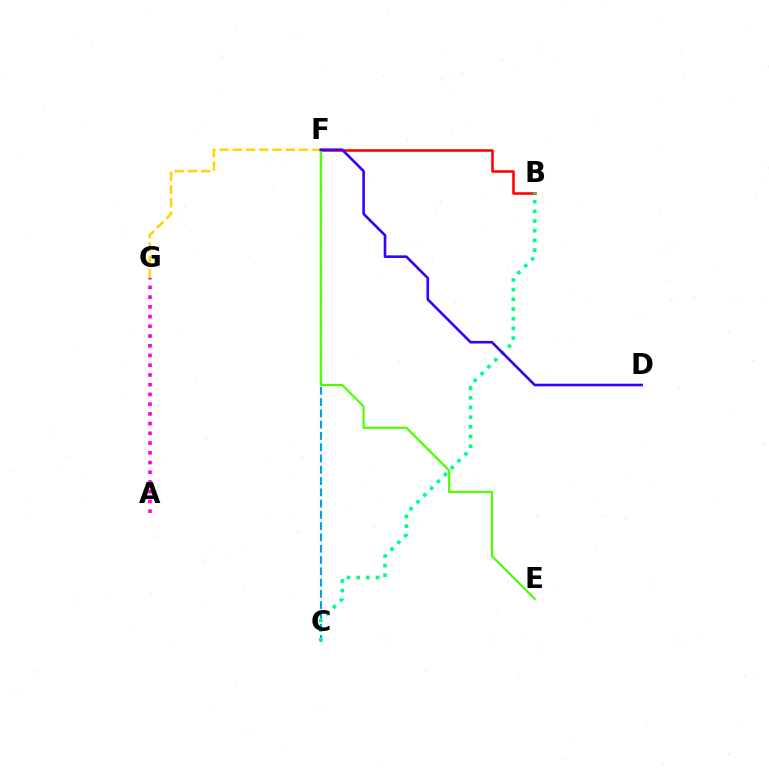{('B', 'F'): [{'color': '#ff0000', 'line_style': 'solid', 'thickness': 1.84}], ('C', 'F'): [{'color': '#009eff', 'line_style': 'dashed', 'thickness': 1.53}], ('B', 'C'): [{'color': '#00ff86', 'line_style': 'dotted', 'thickness': 2.63}], ('F', 'G'): [{'color': '#ffd500', 'line_style': 'dashed', 'thickness': 1.8}], ('E', 'F'): [{'color': '#4fff00', 'line_style': 'solid', 'thickness': 1.61}], ('A', 'G'): [{'color': '#ff00ed', 'line_style': 'dotted', 'thickness': 2.64}], ('D', 'F'): [{'color': '#3700ff', 'line_style': 'solid', 'thickness': 1.88}]}